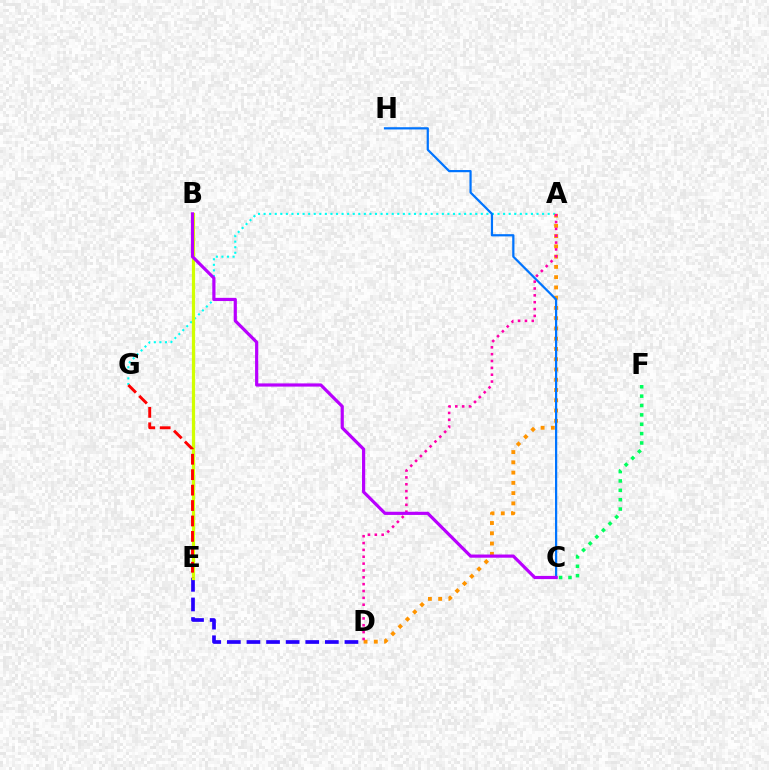{('B', 'E'): [{'color': '#3dff00', 'line_style': 'dotted', 'thickness': 1.94}, {'color': '#d1ff00', 'line_style': 'solid', 'thickness': 2.32}], ('D', 'E'): [{'color': '#2500ff', 'line_style': 'dashed', 'thickness': 2.66}], ('A', 'G'): [{'color': '#00fff6', 'line_style': 'dotted', 'thickness': 1.51}], ('A', 'D'): [{'color': '#ff9400', 'line_style': 'dotted', 'thickness': 2.79}, {'color': '#ff00ac', 'line_style': 'dotted', 'thickness': 1.86}], ('C', 'F'): [{'color': '#00ff5c', 'line_style': 'dotted', 'thickness': 2.55}], ('C', 'H'): [{'color': '#0074ff', 'line_style': 'solid', 'thickness': 1.6}], ('B', 'C'): [{'color': '#b900ff', 'line_style': 'solid', 'thickness': 2.29}], ('E', 'G'): [{'color': '#ff0000', 'line_style': 'dashed', 'thickness': 2.1}]}